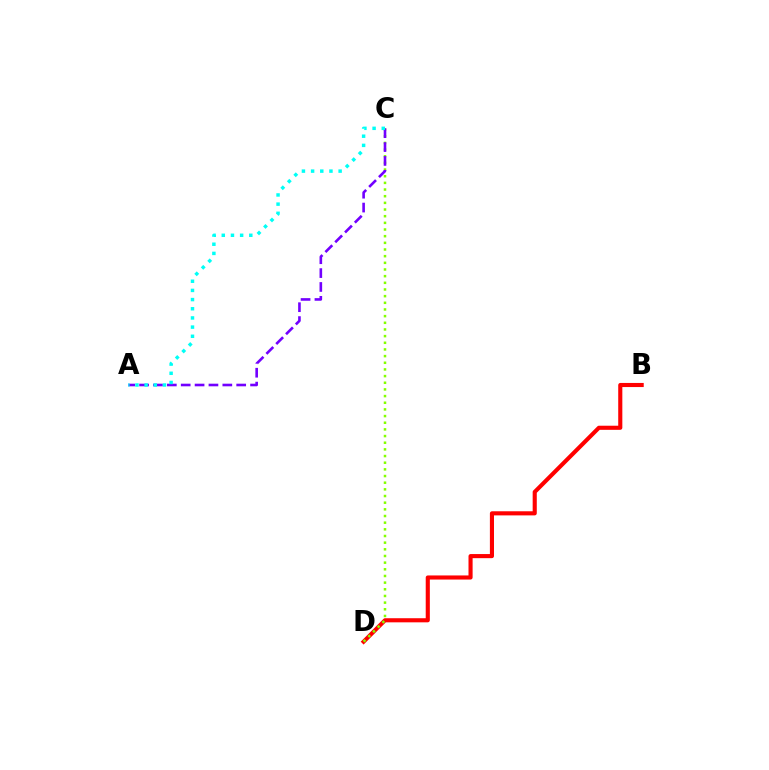{('B', 'D'): [{'color': '#ff0000', 'line_style': 'solid', 'thickness': 2.96}], ('C', 'D'): [{'color': '#84ff00', 'line_style': 'dotted', 'thickness': 1.81}], ('A', 'C'): [{'color': '#7200ff', 'line_style': 'dashed', 'thickness': 1.88}, {'color': '#00fff6', 'line_style': 'dotted', 'thickness': 2.49}]}